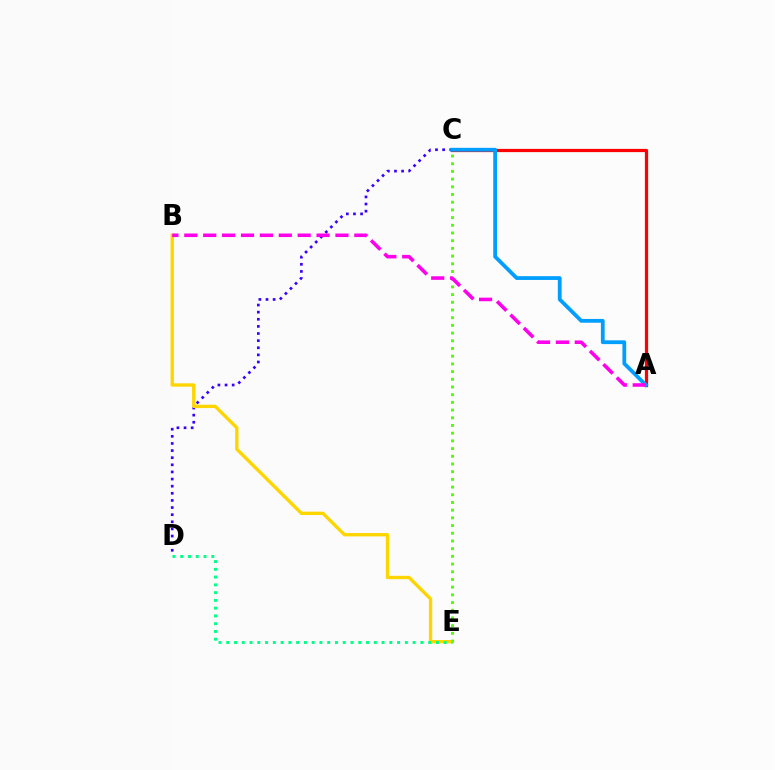{('C', 'D'): [{'color': '#3700ff', 'line_style': 'dotted', 'thickness': 1.93}], ('B', 'E'): [{'color': '#ffd500', 'line_style': 'solid', 'thickness': 2.41}], ('D', 'E'): [{'color': '#00ff86', 'line_style': 'dotted', 'thickness': 2.11}], ('C', 'E'): [{'color': '#4fff00', 'line_style': 'dotted', 'thickness': 2.09}], ('A', 'C'): [{'color': '#ff0000', 'line_style': 'solid', 'thickness': 2.33}, {'color': '#009eff', 'line_style': 'solid', 'thickness': 2.72}], ('A', 'B'): [{'color': '#ff00ed', 'line_style': 'dashed', 'thickness': 2.57}]}